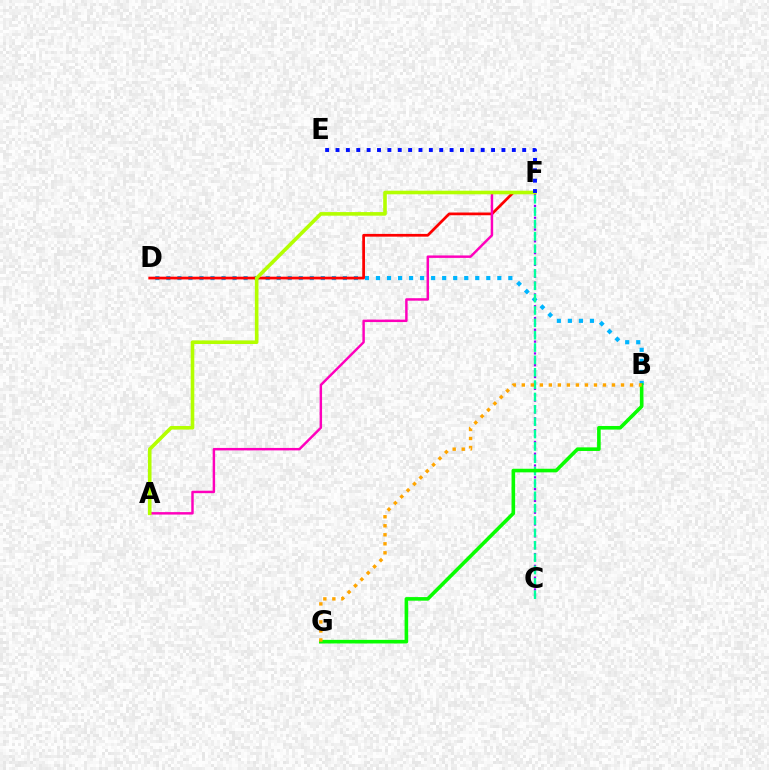{('B', 'D'): [{'color': '#00b5ff', 'line_style': 'dotted', 'thickness': 3.0}], ('D', 'F'): [{'color': '#ff0000', 'line_style': 'solid', 'thickness': 1.97}], ('C', 'F'): [{'color': '#9b00ff', 'line_style': 'dotted', 'thickness': 1.6}, {'color': '#00ff9d', 'line_style': 'dashed', 'thickness': 1.68}], ('B', 'G'): [{'color': '#08ff00', 'line_style': 'solid', 'thickness': 2.6}, {'color': '#ffa500', 'line_style': 'dotted', 'thickness': 2.45}], ('A', 'F'): [{'color': '#ff00bd', 'line_style': 'solid', 'thickness': 1.77}, {'color': '#b3ff00', 'line_style': 'solid', 'thickness': 2.59}], ('E', 'F'): [{'color': '#0010ff', 'line_style': 'dotted', 'thickness': 2.82}]}